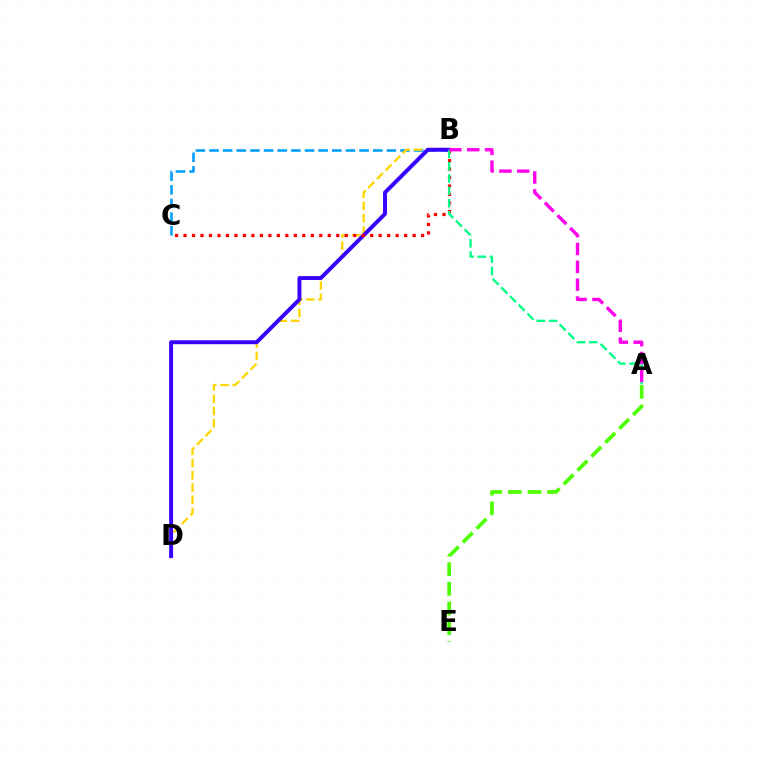{('B', 'C'): [{'color': '#009eff', 'line_style': 'dashed', 'thickness': 1.85}, {'color': '#ff0000', 'line_style': 'dotted', 'thickness': 2.31}], ('B', 'D'): [{'color': '#ffd500', 'line_style': 'dashed', 'thickness': 1.66}, {'color': '#3700ff', 'line_style': 'solid', 'thickness': 2.83}], ('A', 'B'): [{'color': '#00ff86', 'line_style': 'dashed', 'thickness': 1.67}, {'color': '#ff00ed', 'line_style': 'dashed', 'thickness': 2.42}], ('A', 'E'): [{'color': '#4fff00', 'line_style': 'dashed', 'thickness': 2.67}]}